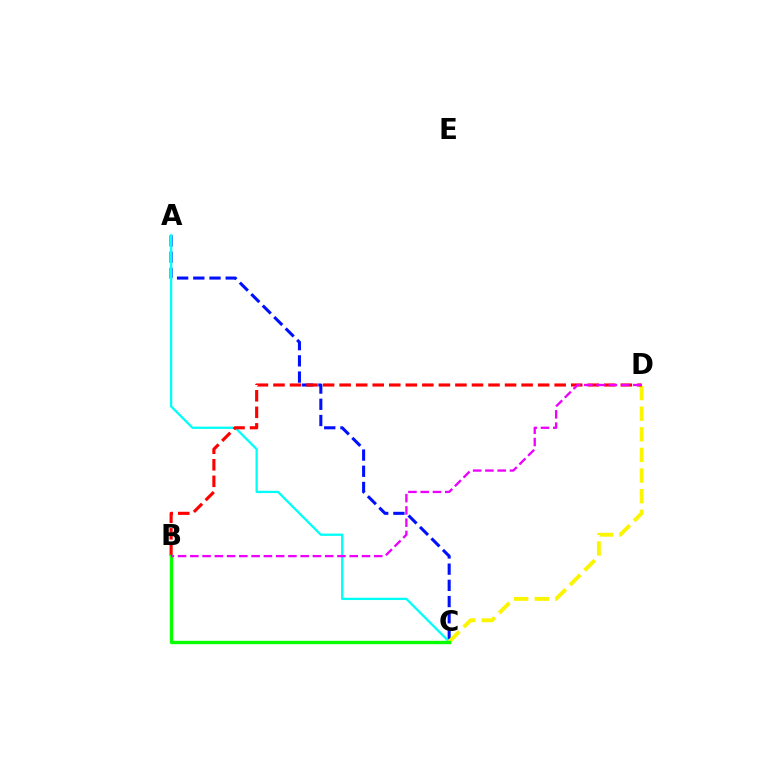{('A', 'C'): [{'color': '#0010ff', 'line_style': 'dashed', 'thickness': 2.2}, {'color': '#00fff6', 'line_style': 'solid', 'thickness': 1.66}], ('C', 'D'): [{'color': '#fcf500', 'line_style': 'dashed', 'thickness': 2.8}], ('B', 'D'): [{'color': '#ff0000', 'line_style': 'dashed', 'thickness': 2.25}, {'color': '#ee00ff', 'line_style': 'dashed', 'thickness': 1.67}], ('B', 'C'): [{'color': '#08ff00', 'line_style': 'solid', 'thickness': 2.43}]}